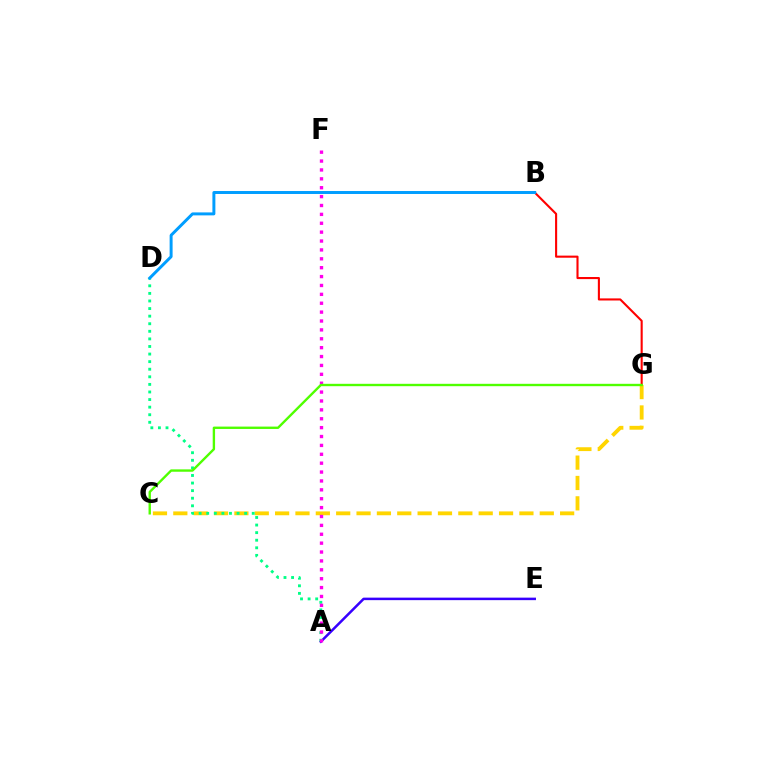{('B', 'G'): [{'color': '#ff0000', 'line_style': 'solid', 'thickness': 1.51}], ('C', 'G'): [{'color': '#ffd500', 'line_style': 'dashed', 'thickness': 2.77}, {'color': '#4fff00', 'line_style': 'solid', 'thickness': 1.71}], ('A', 'E'): [{'color': '#3700ff', 'line_style': 'solid', 'thickness': 1.81}], ('A', 'D'): [{'color': '#00ff86', 'line_style': 'dotted', 'thickness': 2.06}], ('B', 'D'): [{'color': '#009eff', 'line_style': 'solid', 'thickness': 2.13}], ('A', 'F'): [{'color': '#ff00ed', 'line_style': 'dotted', 'thickness': 2.41}]}